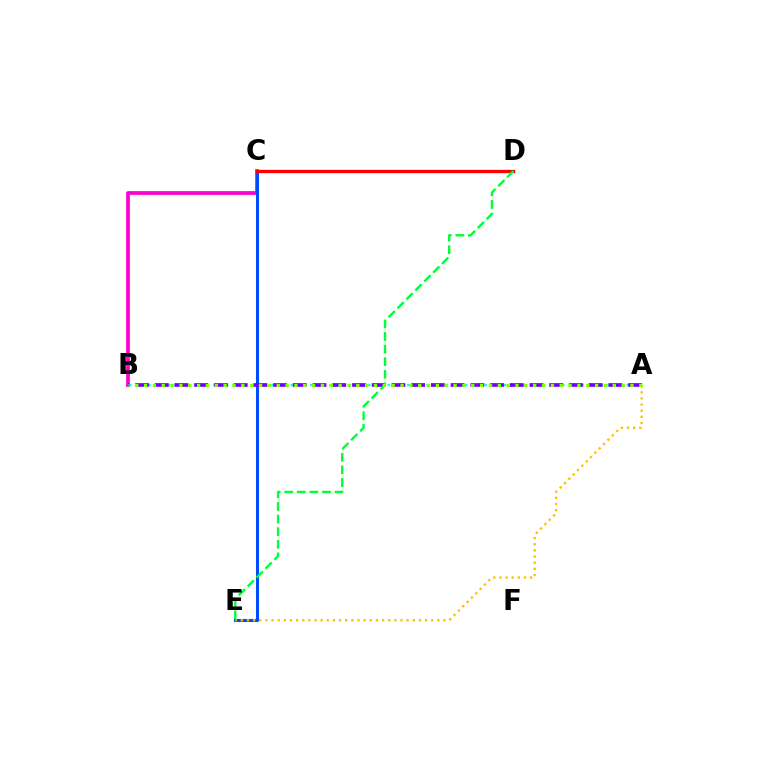{('A', 'B'): [{'color': '#00fff6', 'line_style': 'dotted', 'thickness': 1.76}, {'color': '#7200ff', 'line_style': 'dashed', 'thickness': 2.68}, {'color': '#84ff00', 'line_style': 'dotted', 'thickness': 2.4}], ('B', 'C'): [{'color': '#ff00cf', 'line_style': 'solid', 'thickness': 2.69}], ('C', 'E'): [{'color': '#004bff', 'line_style': 'solid', 'thickness': 2.2}], ('C', 'D'): [{'color': '#ff0000', 'line_style': 'solid', 'thickness': 2.4}], ('A', 'E'): [{'color': '#ffbd00', 'line_style': 'dotted', 'thickness': 1.67}], ('D', 'E'): [{'color': '#00ff39', 'line_style': 'dashed', 'thickness': 1.71}]}